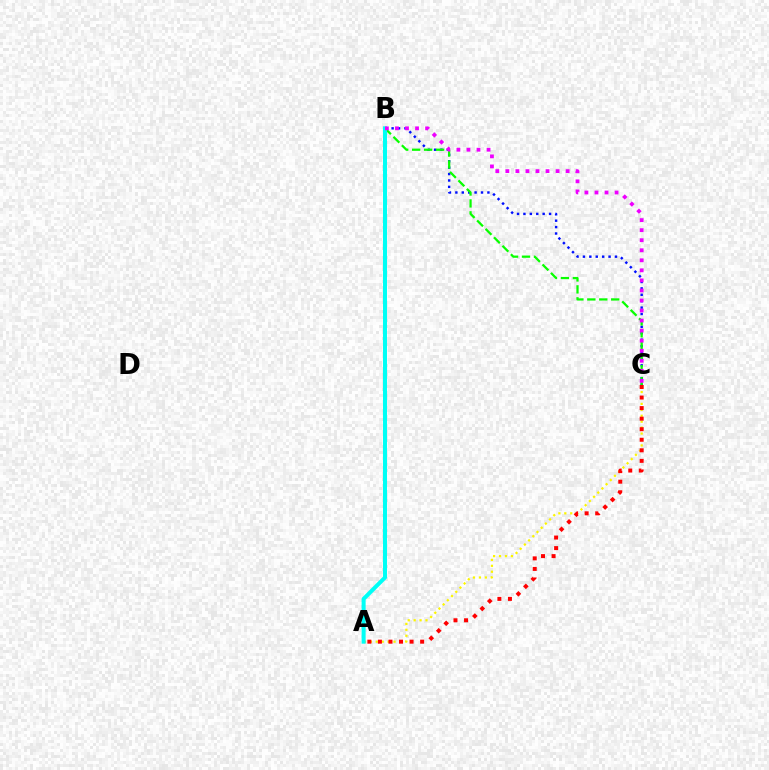{('A', 'C'): [{'color': '#fcf500', 'line_style': 'dotted', 'thickness': 1.61}, {'color': '#ff0000', 'line_style': 'dotted', 'thickness': 2.87}], ('B', 'C'): [{'color': '#0010ff', 'line_style': 'dotted', 'thickness': 1.74}, {'color': '#08ff00', 'line_style': 'dashed', 'thickness': 1.62}, {'color': '#ee00ff', 'line_style': 'dotted', 'thickness': 2.73}], ('A', 'B'): [{'color': '#00fff6', 'line_style': 'solid', 'thickness': 2.91}]}